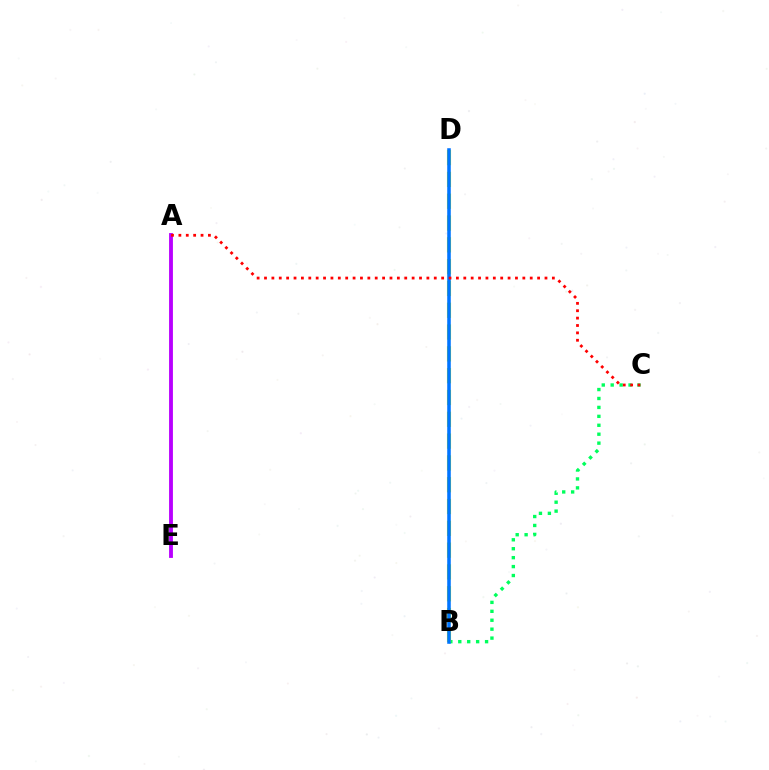{('B', 'C'): [{'color': '#00ff5c', 'line_style': 'dotted', 'thickness': 2.43}], ('A', 'E'): [{'color': '#b900ff', 'line_style': 'solid', 'thickness': 2.77}], ('B', 'D'): [{'color': '#d1ff00', 'line_style': 'dashed', 'thickness': 2.96}, {'color': '#0074ff', 'line_style': 'solid', 'thickness': 2.55}], ('A', 'C'): [{'color': '#ff0000', 'line_style': 'dotted', 'thickness': 2.01}]}